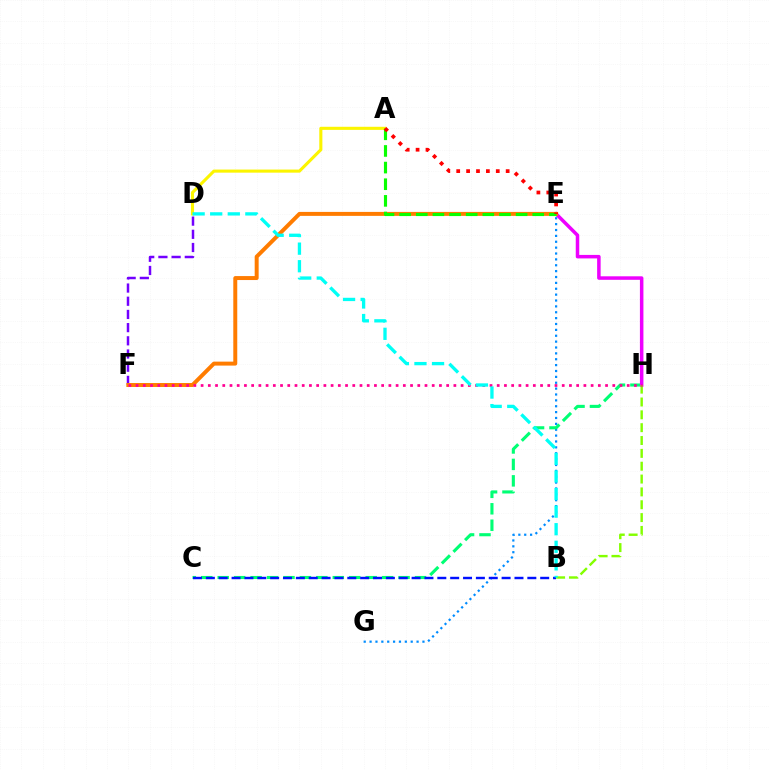{('E', 'G'): [{'color': '#008cff', 'line_style': 'dotted', 'thickness': 1.6}], ('C', 'H'): [{'color': '#00ff74', 'line_style': 'dashed', 'thickness': 2.23}], ('A', 'D'): [{'color': '#fcf500', 'line_style': 'solid', 'thickness': 2.23}], ('D', 'F'): [{'color': '#7200ff', 'line_style': 'dashed', 'thickness': 1.79}], ('E', 'H'): [{'color': '#ee00ff', 'line_style': 'solid', 'thickness': 2.52}], ('B', 'C'): [{'color': '#0010ff', 'line_style': 'dashed', 'thickness': 1.75}], ('E', 'F'): [{'color': '#ff7c00', 'line_style': 'solid', 'thickness': 2.85}], ('A', 'E'): [{'color': '#08ff00', 'line_style': 'dashed', 'thickness': 2.26}, {'color': '#ff0000', 'line_style': 'dotted', 'thickness': 2.69}], ('B', 'H'): [{'color': '#84ff00', 'line_style': 'dashed', 'thickness': 1.75}], ('F', 'H'): [{'color': '#ff0094', 'line_style': 'dotted', 'thickness': 1.96}], ('B', 'D'): [{'color': '#00fff6', 'line_style': 'dashed', 'thickness': 2.39}]}